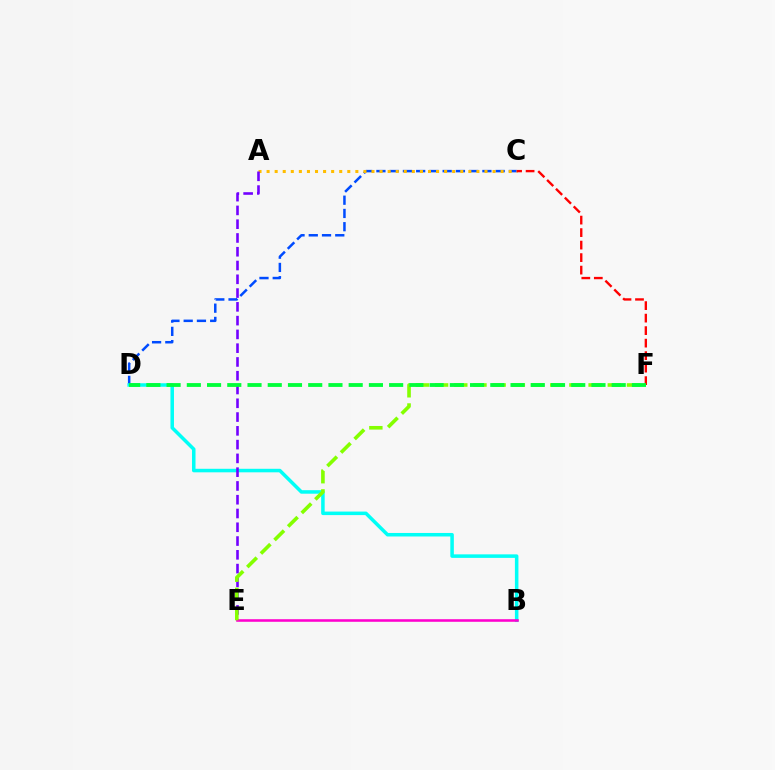{('C', 'D'): [{'color': '#004bff', 'line_style': 'dashed', 'thickness': 1.8}], ('B', 'D'): [{'color': '#00fff6', 'line_style': 'solid', 'thickness': 2.53}], ('A', 'C'): [{'color': '#ffbd00', 'line_style': 'dotted', 'thickness': 2.19}], ('A', 'E'): [{'color': '#7200ff', 'line_style': 'dashed', 'thickness': 1.87}], ('C', 'F'): [{'color': '#ff0000', 'line_style': 'dashed', 'thickness': 1.7}], ('B', 'E'): [{'color': '#ff00cf', 'line_style': 'solid', 'thickness': 1.85}], ('E', 'F'): [{'color': '#84ff00', 'line_style': 'dashed', 'thickness': 2.61}], ('D', 'F'): [{'color': '#00ff39', 'line_style': 'dashed', 'thickness': 2.75}]}